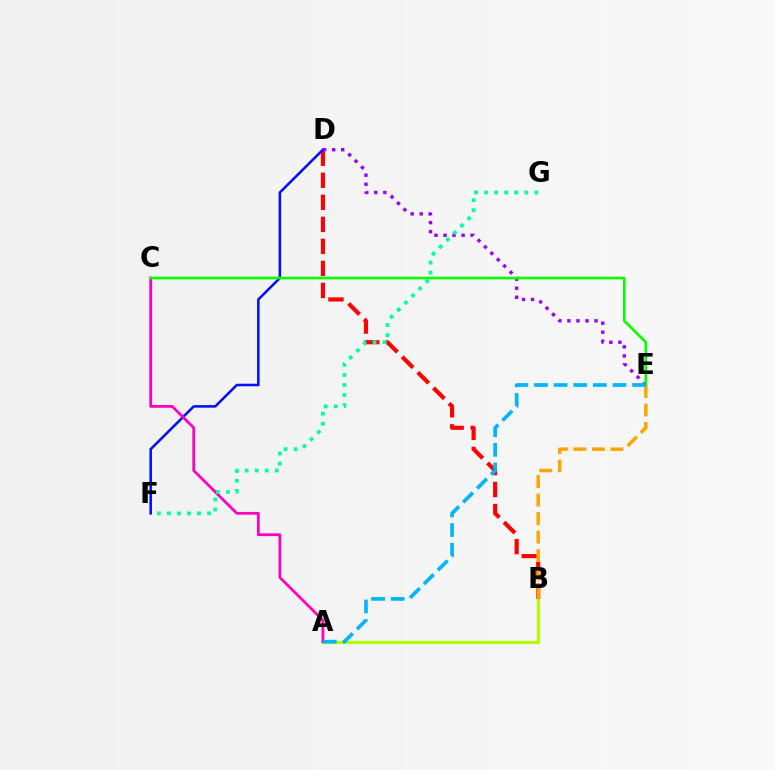{('A', 'B'): [{'color': '#b3ff00', 'line_style': 'solid', 'thickness': 2.31}], ('B', 'D'): [{'color': '#ff0000', 'line_style': 'dashed', 'thickness': 2.99}], ('D', 'F'): [{'color': '#0010ff', 'line_style': 'solid', 'thickness': 1.84}], ('D', 'E'): [{'color': '#9b00ff', 'line_style': 'dotted', 'thickness': 2.46}], ('A', 'C'): [{'color': '#ff00bd', 'line_style': 'solid', 'thickness': 2.0}], ('C', 'E'): [{'color': '#08ff00', 'line_style': 'solid', 'thickness': 1.91}], ('B', 'E'): [{'color': '#ffa500', 'line_style': 'dashed', 'thickness': 2.52}], ('F', 'G'): [{'color': '#00ff9d', 'line_style': 'dotted', 'thickness': 2.73}], ('A', 'E'): [{'color': '#00b5ff', 'line_style': 'dashed', 'thickness': 2.67}]}